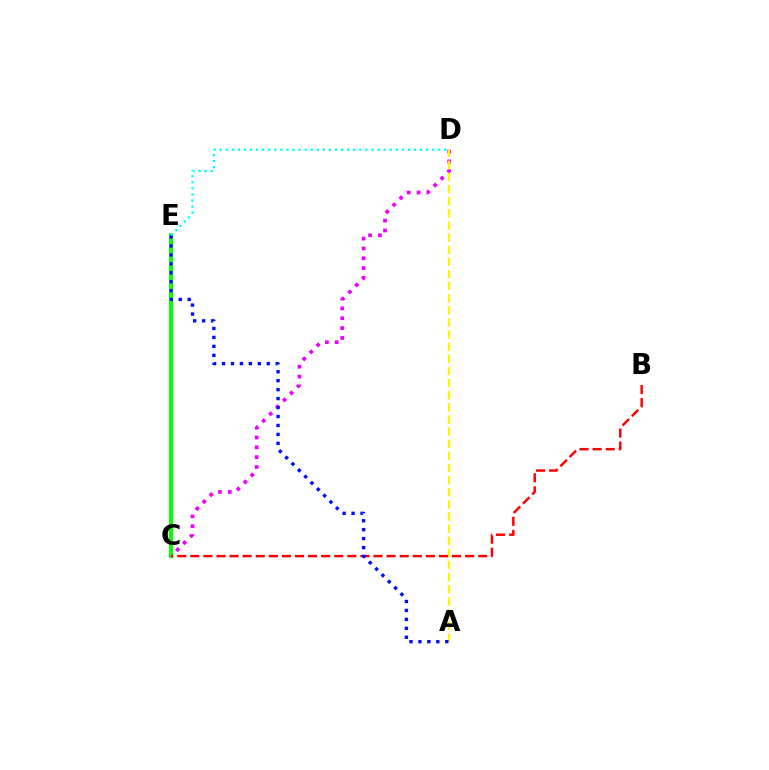{('C', 'D'): [{'color': '#ee00ff', 'line_style': 'dotted', 'thickness': 2.67}], ('A', 'D'): [{'color': '#fcf500', 'line_style': 'dashed', 'thickness': 1.65}], ('C', 'E'): [{'color': '#08ff00', 'line_style': 'solid', 'thickness': 2.85}], ('B', 'C'): [{'color': '#ff0000', 'line_style': 'dashed', 'thickness': 1.78}], ('A', 'E'): [{'color': '#0010ff', 'line_style': 'dotted', 'thickness': 2.43}], ('D', 'E'): [{'color': '#00fff6', 'line_style': 'dotted', 'thickness': 1.65}]}